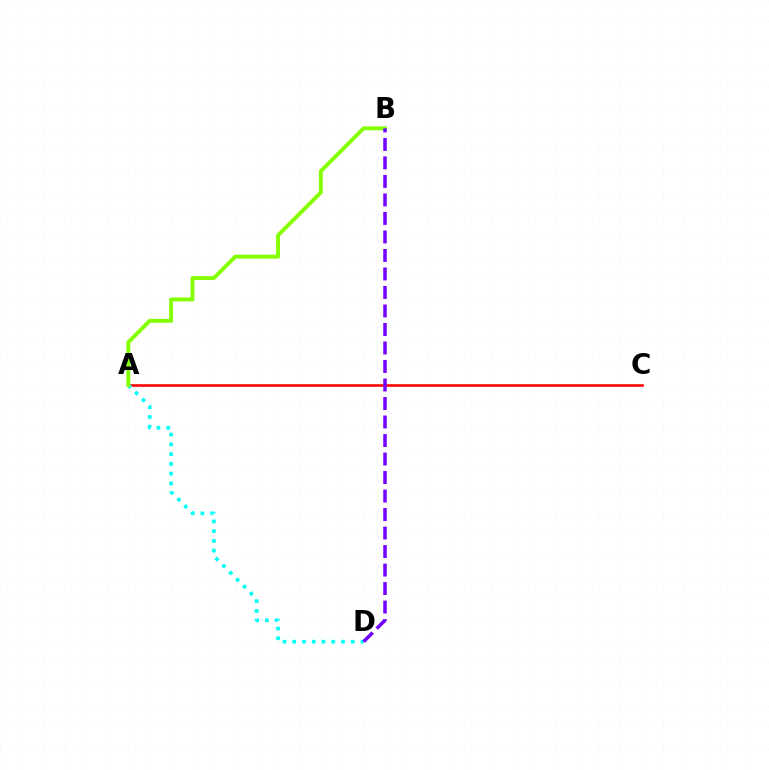{('A', 'C'): [{'color': '#ff0000', 'line_style': 'solid', 'thickness': 1.86}], ('A', 'D'): [{'color': '#00fff6', 'line_style': 'dotted', 'thickness': 2.65}], ('A', 'B'): [{'color': '#84ff00', 'line_style': 'solid', 'thickness': 2.81}], ('B', 'D'): [{'color': '#7200ff', 'line_style': 'dashed', 'thickness': 2.51}]}